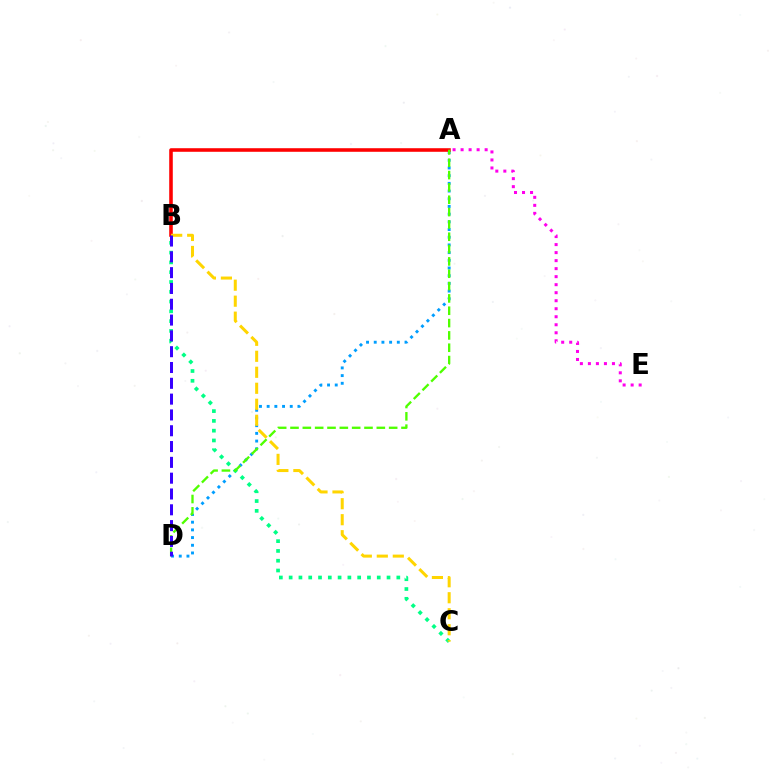{('A', 'D'): [{'color': '#009eff', 'line_style': 'dotted', 'thickness': 2.09}, {'color': '#4fff00', 'line_style': 'dashed', 'thickness': 1.68}], ('A', 'B'): [{'color': '#ff0000', 'line_style': 'solid', 'thickness': 2.57}], ('B', 'C'): [{'color': '#00ff86', 'line_style': 'dotted', 'thickness': 2.66}, {'color': '#ffd500', 'line_style': 'dashed', 'thickness': 2.17}], ('A', 'E'): [{'color': '#ff00ed', 'line_style': 'dotted', 'thickness': 2.18}], ('B', 'D'): [{'color': '#3700ff', 'line_style': 'dashed', 'thickness': 2.15}]}